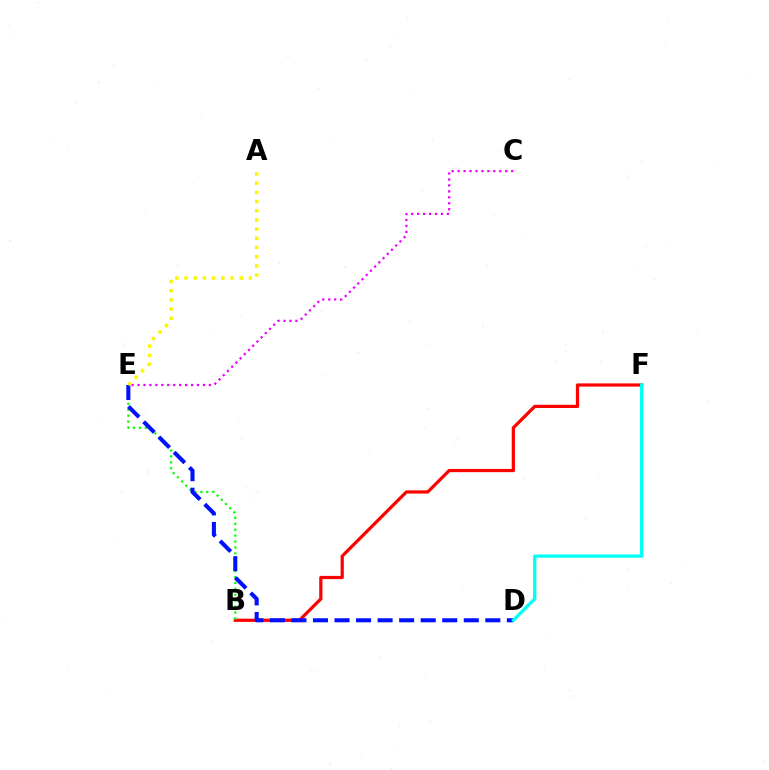{('B', 'F'): [{'color': '#ff0000', 'line_style': 'solid', 'thickness': 2.32}], ('B', 'E'): [{'color': '#08ff00', 'line_style': 'dotted', 'thickness': 1.61}], ('D', 'E'): [{'color': '#0010ff', 'line_style': 'dashed', 'thickness': 2.93}], ('C', 'E'): [{'color': '#ee00ff', 'line_style': 'dotted', 'thickness': 1.62}], ('A', 'E'): [{'color': '#fcf500', 'line_style': 'dotted', 'thickness': 2.5}], ('D', 'F'): [{'color': '#00fff6', 'line_style': 'solid', 'thickness': 2.35}]}